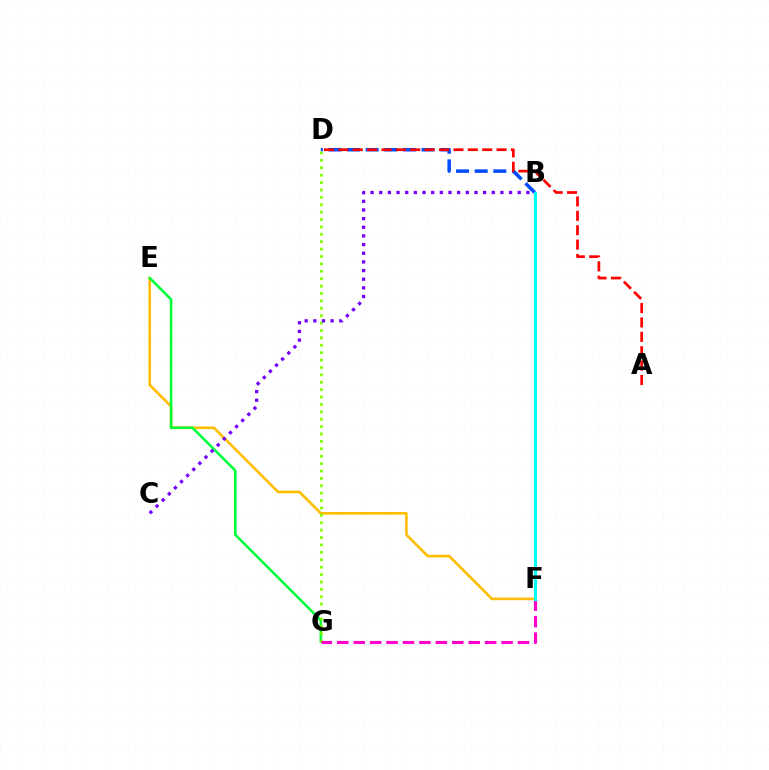{('B', 'D'): [{'color': '#004bff', 'line_style': 'dashed', 'thickness': 2.53}], ('E', 'F'): [{'color': '#ffbd00', 'line_style': 'solid', 'thickness': 1.88}], ('E', 'G'): [{'color': '#00ff39', 'line_style': 'solid', 'thickness': 1.84}], ('A', 'D'): [{'color': '#ff0000', 'line_style': 'dashed', 'thickness': 1.95}], ('D', 'G'): [{'color': '#84ff00', 'line_style': 'dotted', 'thickness': 2.01}], ('B', 'C'): [{'color': '#7200ff', 'line_style': 'dotted', 'thickness': 2.35}], ('F', 'G'): [{'color': '#ff00cf', 'line_style': 'dashed', 'thickness': 2.23}], ('B', 'F'): [{'color': '#00fff6', 'line_style': 'solid', 'thickness': 2.27}]}